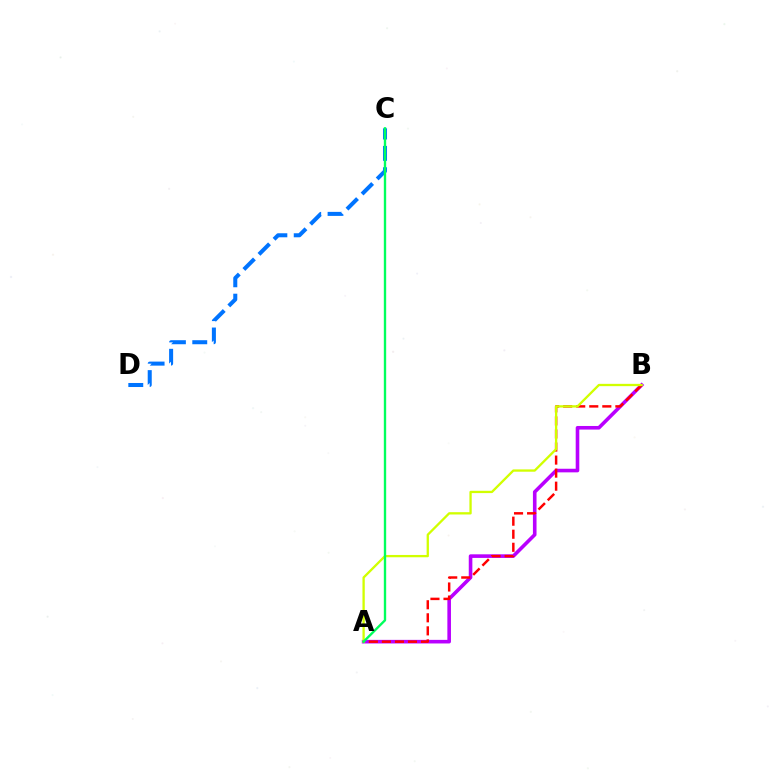{('A', 'B'): [{'color': '#b900ff', 'line_style': 'solid', 'thickness': 2.59}, {'color': '#ff0000', 'line_style': 'dashed', 'thickness': 1.77}, {'color': '#d1ff00', 'line_style': 'solid', 'thickness': 1.66}], ('C', 'D'): [{'color': '#0074ff', 'line_style': 'dashed', 'thickness': 2.9}], ('A', 'C'): [{'color': '#00ff5c', 'line_style': 'solid', 'thickness': 1.7}]}